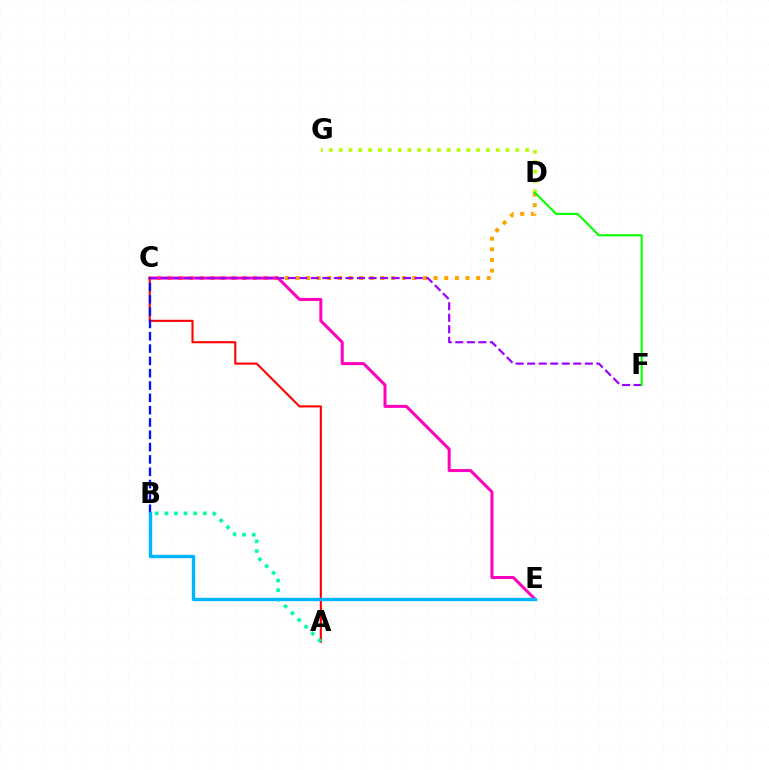{('C', 'D'): [{'color': '#ffa500', 'line_style': 'dotted', 'thickness': 2.89}], ('C', 'E'): [{'color': '#ff00bd', 'line_style': 'solid', 'thickness': 2.17}], ('A', 'C'): [{'color': '#ff0000', 'line_style': 'solid', 'thickness': 1.51}], ('A', 'B'): [{'color': '#00ff9d', 'line_style': 'dotted', 'thickness': 2.61}], ('C', 'F'): [{'color': '#9b00ff', 'line_style': 'dashed', 'thickness': 1.57}], ('D', 'G'): [{'color': '#b3ff00', 'line_style': 'dotted', 'thickness': 2.67}], ('B', 'C'): [{'color': '#0010ff', 'line_style': 'dashed', 'thickness': 1.67}], ('B', 'E'): [{'color': '#00b5ff', 'line_style': 'solid', 'thickness': 2.43}], ('D', 'F'): [{'color': '#08ff00', 'line_style': 'solid', 'thickness': 1.51}]}